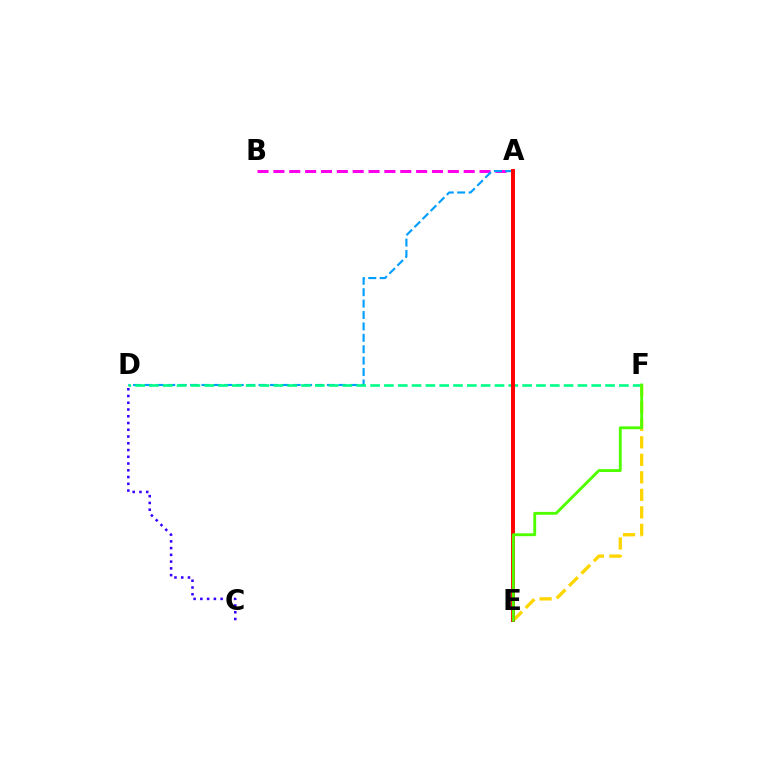{('A', 'B'): [{'color': '#ff00ed', 'line_style': 'dashed', 'thickness': 2.15}], ('A', 'D'): [{'color': '#009eff', 'line_style': 'dashed', 'thickness': 1.55}], ('C', 'D'): [{'color': '#3700ff', 'line_style': 'dotted', 'thickness': 1.83}], ('D', 'F'): [{'color': '#00ff86', 'line_style': 'dashed', 'thickness': 1.88}], ('E', 'F'): [{'color': '#ffd500', 'line_style': 'dashed', 'thickness': 2.38}, {'color': '#4fff00', 'line_style': 'solid', 'thickness': 2.07}], ('A', 'E'): [{'color': '#ff0000', 'line_style': 'solid', 'thickness': 2.83}]}